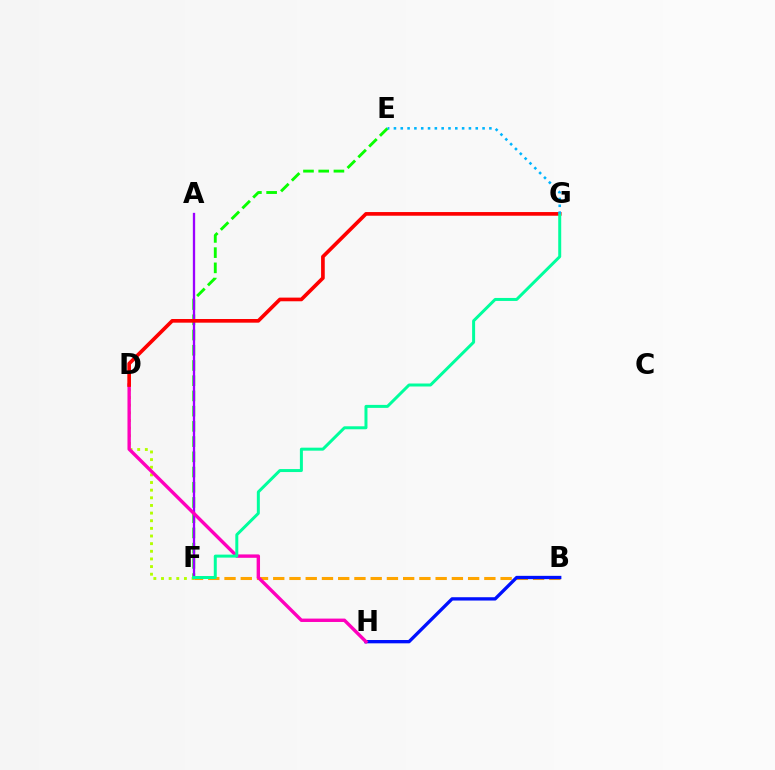{('E', 'F'): [{'color': '#08ff00', 'line_style': 'dashed', 'thickness': 2.07}], ('B', 'F'): [{'color': '#ffa500', 'line_style': 'dashed', 'thickness': 2.21}], ('D', 'F'): [{'color': '#b3ff00', 'line_style': 'dotted', 'thickness': 2.08}], ('B', 'H'): [{'color': '#0010ff', 'line_style': 'solid', 'thickness': 2.39}], ('A', 'F'): [{'color': '#9b00ff', 'line_style': 'solid', 'thickness': 1.66}], ('D', 'H'): [{'color': '#ff00bd', 'line_style': 'solid', 'thickness': 2.44}], ('D', 'G'): [{'color': '#ff0000', 'line_style': 'solid', 'thickness': 2.64}], ('F', 'G'): [{'color': '#00ff9d', 'line_style': 'solid', 'thickness': 2.15}], ('E', 'G'): [{'color': '#00b5ff', 'line_style': 'dotted', 'thickness': 1.85}]}